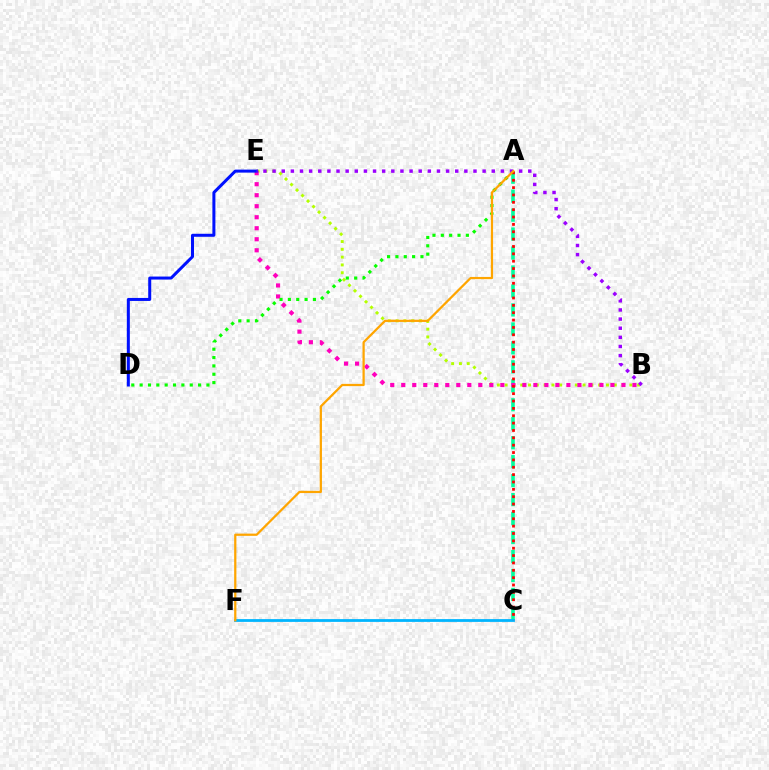{('A', 'C'): [{'color': '#00ff9d', 'line_style': 'dashed', 'thickness': 2.58}, {'color': '#ff0000', 'line_style': 'dotted', 'thickness': 2.0}], ('B', 'E'): [{'color': '#b3ff00', 'line_style': 'dotted', 'thickness': 2.12}, {'color': '#ff00bd', 'line_style': 'dotted', 'thickness': 2.99}, {'color': '#9b00ff', 'line_style': 'dotted', 'thickness': 2.48}], ('D', 'E'): [{'color': '#0010ff', 'line_style': 'solid', 'thickness': 2.17}], ('C', 'F'): [{'color': '#00b5ff', 'line_style': 'solid', 'thickness': 2.01}], ('A', 'D'): [{'color': '#08ff00', 'line_style': 'dotted', 'thickness': 2.27}], ('A', 'F'): [{'color': '#ffa500', 'line_style': 'solid', 'thickness': 1.61}]}